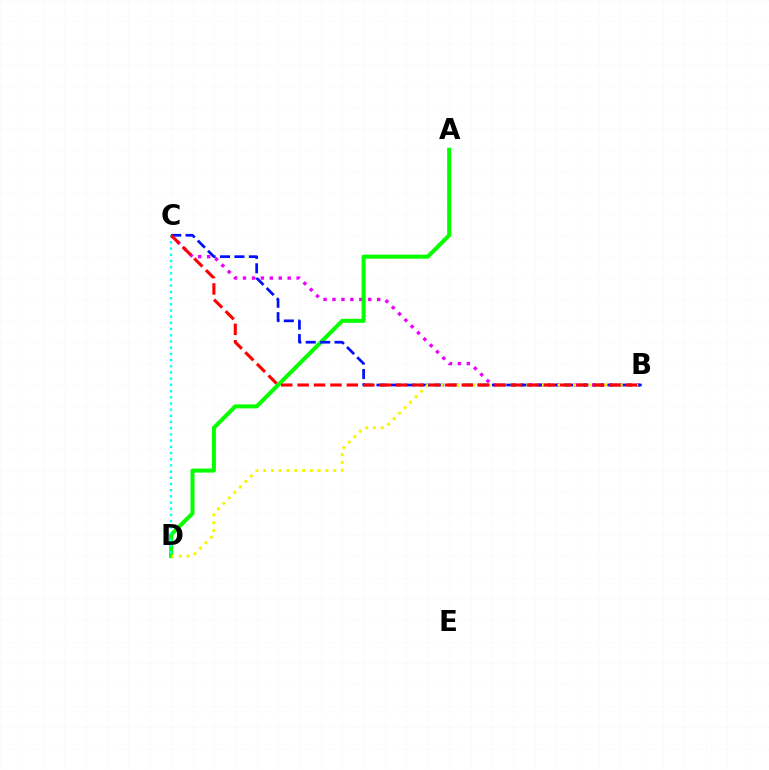{('B', 'C'): [{'color': '#ee00ff', 'line_style': 'dotted', 'thickness': 2.43}, {'color': '#0010ff', 'line_style': 'dashed', 'thickness': 1.96}, {'color': '#ff0000', 'line_style': 'dashed', 'thickness': 2.23}], ('A', 'D'): [{'color': '#08ff00', 'line_style': 'solid', 'thickness': 2.91}], ('C', 'D'): [{'color': '#00fff6', 'line_style': 'dotted', 'thickness': 1.68}], ('B', 'D'): [{'color': '#fcf500', 'line_style': 'dotted', 'thickness': 2.11}]}